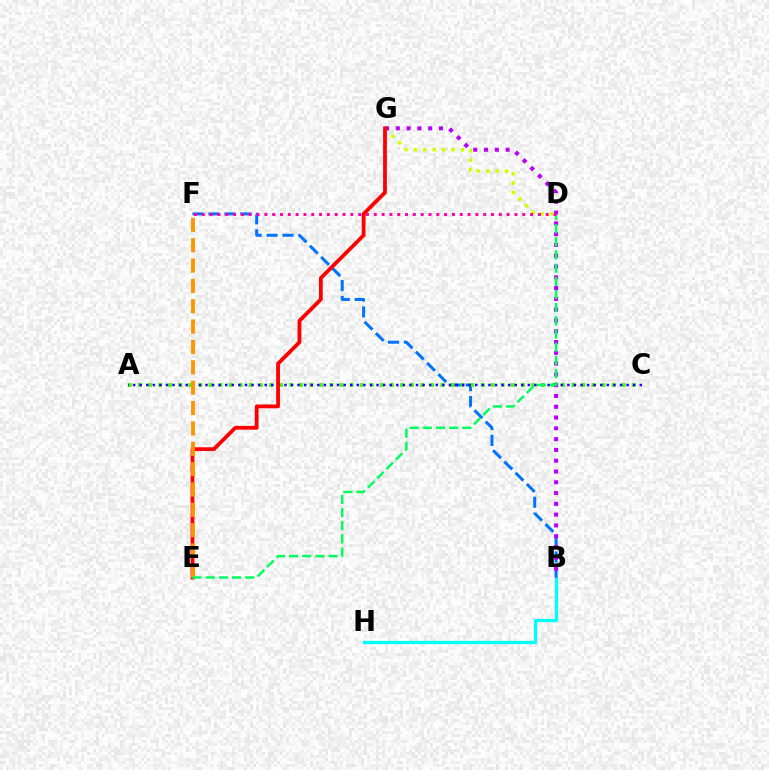{('B', 'H'): [{'color': '#00fff6', 'line_style': 'solid', 'thickness': 2.35}], ('D', 'G'): [{'color': '#d1ff00', 'line_style': 'dotted', 'thickness': 2.55}], ('B', 'F'): [{'color': '#0074ff', 'line_style': 'dashed', 'thickness': 2.16}], ('A', 'C'): [{'color': '#3dff00', 'line_style': 'dotted', 'thickness': 2.74}, {'color': '#2500ff', 'line_style': 'dotted', 'thickness': 1.79}], ('B', 'G'): [{'color': '#b900ff', 'line_style': 'dotted', 'thickness': 2.93}], ('E', 'G'): [{'color': '#ff0000', 'line_style': 'solid', 'thickness': 2.73}], ('E', 'F'): [{'color': '#ff9400', 'line_style': 'dashed', 'thickness': 2.77}], ('D', 'E'): [{'color': '#00ff5c', 'line_style': 'dashed', 'thickness': 1.79}], ('D', 'F'): [{'color': '#ff00ac', 'line_style': 'dotted', 'thickness': 2.12}]}